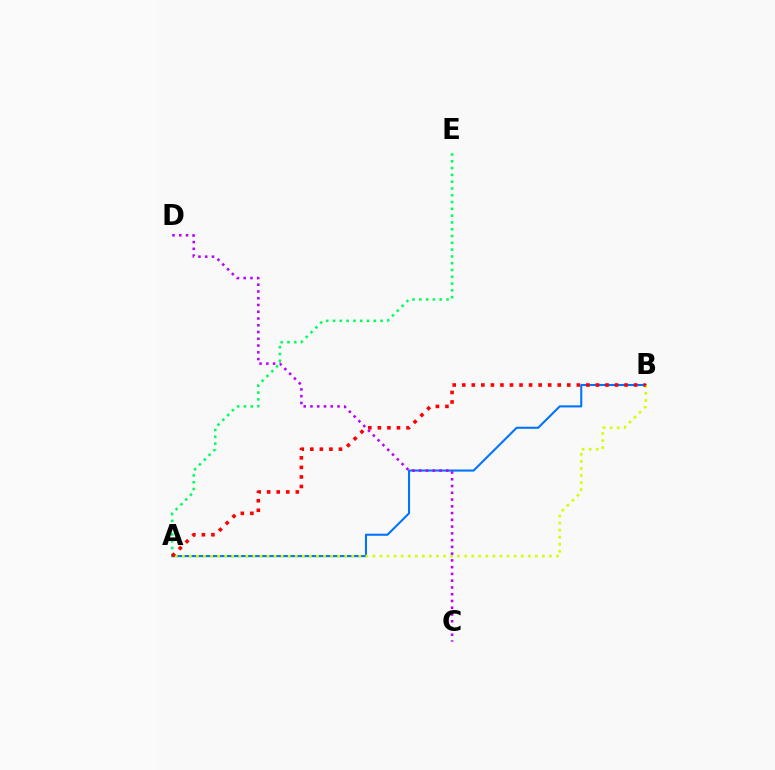{('A', 'B'): [{'color': '#0074ff', 'line_style': 'solid', 'thickness': 1.5}, {'color': '#d1ff00', 'line_style': 'dotted', 'thickness': 1.92}, {'color': '#ff0000', 'line_style': 'dotted', 'thickness': 2.59}], ('A', 'E'): [{'color': '#00ff5c', 'line_style': 'dotted', 'thickness': 1.85}], ('C', 'D'): [{'color': '#b900ff', 'line_style': 'dotted', 'thickness': 1.84}]}